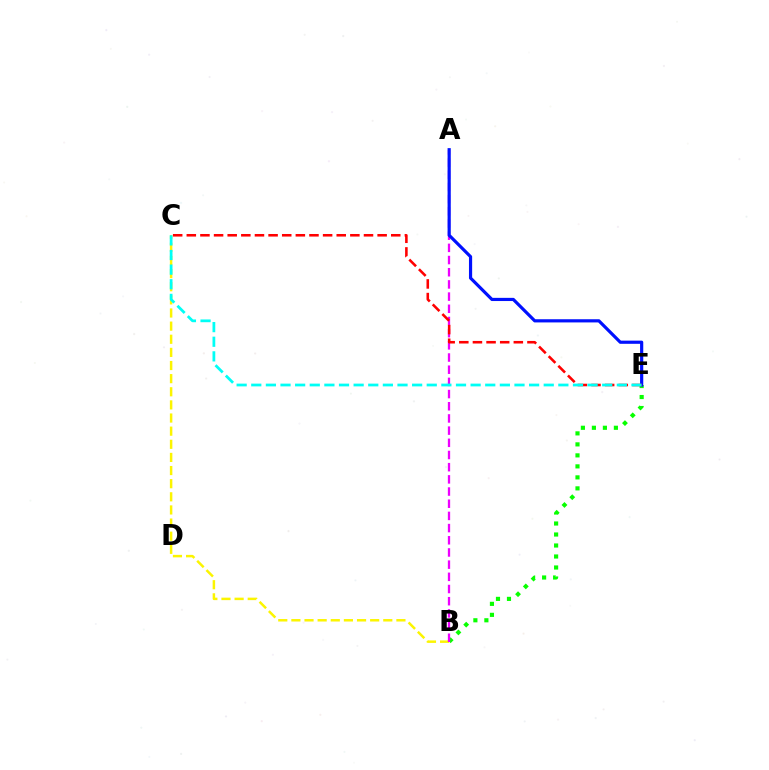{('B', 'C'): [{'color': '#fcf500', 'line_style': 'dashed', 'thickness': 1.78}], ('B', 'E'): [{'color': '#08ff00', 'line_style': 'dotted', 'thickness': 2.99}], ('A', 'B'): [{'color': '#ee00ff', 'line_style': 'dashed', 'thickness': 1.66}], ('A', 'E'): [{'color': '#0010ff', 'line_style': 'solid', 'thickness': 2.29}], ('C', 'E'): [{'color': '#ff0000', 'line_style': 'dashed', 'thickness': 1.85}, {'color': '#00fff6', 'line_style': 'dashed', 'thickness': 1.99}]}